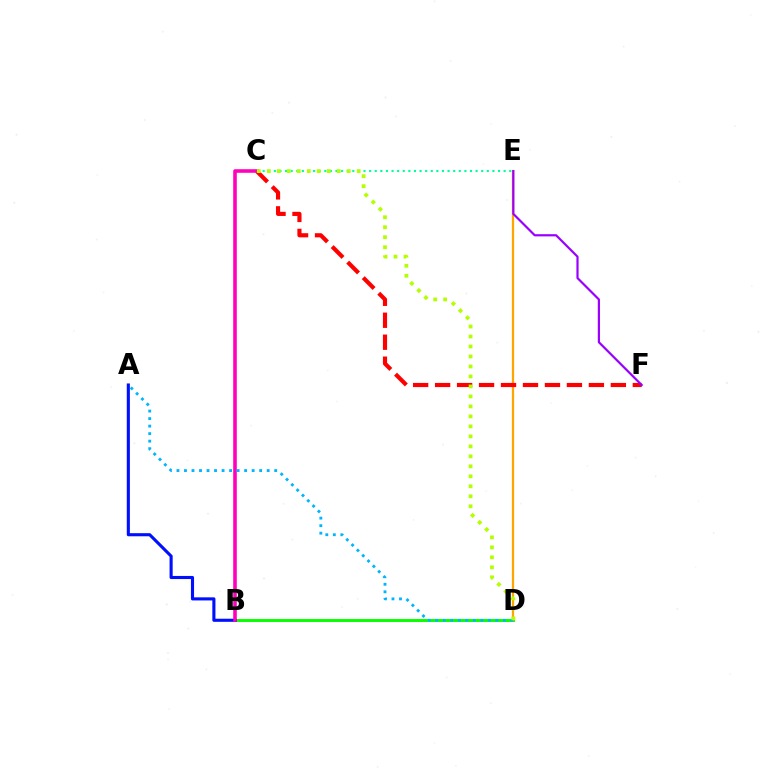{('B', 'D'): [{'color': '#08ff00', 'line_style': 'solid', 'thickness': 2.11}], ('C', 'E'): [{'color': '#00ff9d', 'line_style': 'dotted', 'thickness': 1.52}], ('A', 'B'): [{'color': '#0010ff', 'line_style': 'solid', 'thickness': 2.23}], ('D', 'E'): [{'color': '#ffa500', 'line_style': 'solid', 'thickness': 1.62}], ('C', 'F'): [{'color': '#ff0000', 'line_style': 'dashed', 'thickness': 2.98}], ('B', 'C'): [{'color': '#ff00bd', 'line_style': 'solid', 'thickness': 2.58}], ('A', 'D'): [{'color': '#00b5ff', 'line_style': 'dotted', 'thickness': 2.04}], ('E', 'F'): [{'color': '#9b00ff', 'line_style': 'solid', 'thickness': 1.58}], ('C', 'D'): [{'color': '#b3ff00', 'line_style': 'dotted', 'thickness': 2.71}]}